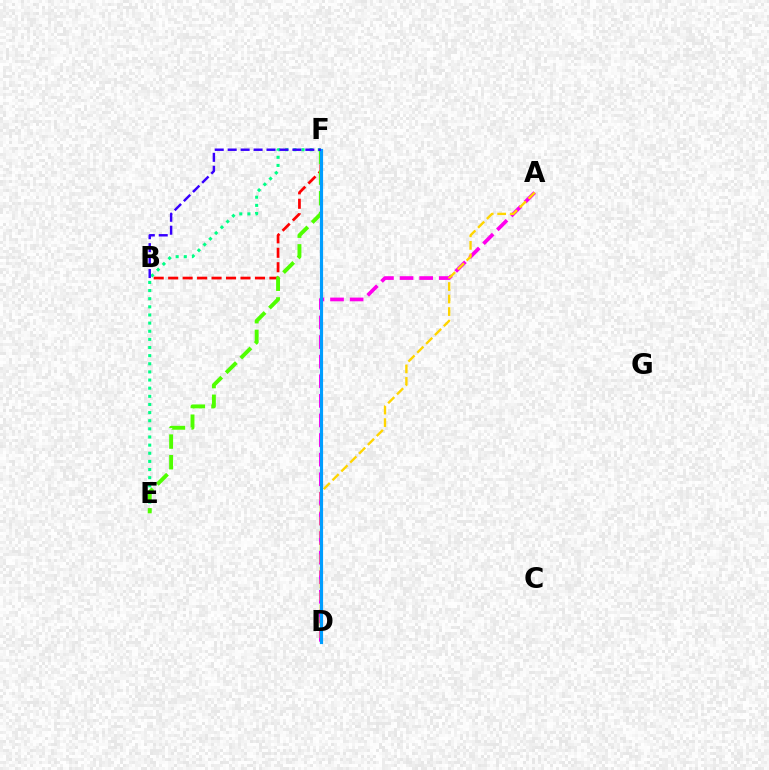{('E', 'F'): [{'color': '#00ff86', 'line_style': 'dotted', 'thickness': 2.21}, {'color': '#4fff00', 'line_style': 'dashed', 'thickness': 2.81}], ('A', 'D'): [{'color': '#ff00ed', 'line_style': 'dashed', 'thickness': 2.66}, {'color': '#ffd500', 'line_style': 'dashed', 'thickness': 1.7}], ('B', 'F'): [{'color': '#ff0000', 'line_style': 'dashed', 'thickness': 1.96}, {'color': '#3700ff', 'line_style': 'dashed', 'thickness': 1.76}], ('D', 'F'): [{'color': '#009eff', 'line_style': 'solid', 'thickness': 2.28}]}